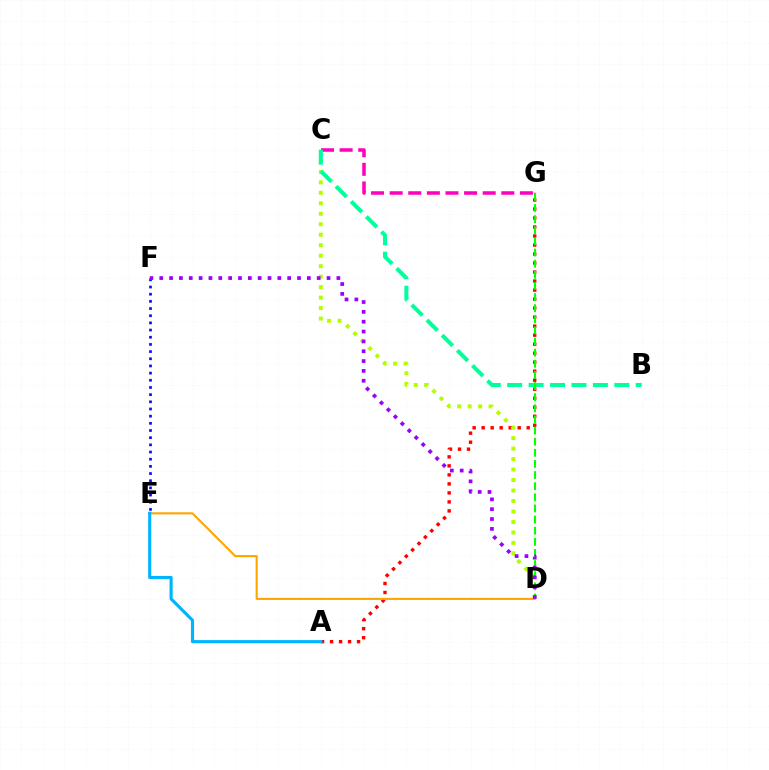{('A', 'G'): [{'color': '#ff0000', 'line_style': 'dotted', 'thickness': 2.45}], ('C', 'D'): [{'color': '#b3ff00', 'line_style': 'dotted', 'thickness': 2.85}], ('E', 'F'): [{'color': '#0010ff', 'line_style': 'dotted', 'thickness': 1.95}], ('C', 'G'): [{'color': '#ff00bd', 'line_style': 'dashed', 'thickness': 2.53}], ('B', 'C'): [{'color': '#00ff9d', 'line_style': 'dashed', 'thickness': 2.91}], ('D', 'G'): [{'color': '#08ff00', 'line_style': 'dashed', 'thickness': 1.51}], ('D', 'E'): [{'color': '#ffa500', 'line_style': 'solid', 'thickness': 1.52}], ('A', 'E'): [{'color': '#00b5ff', 'line_style': 'solid', 'thickness': 2.25}], ('D', 'F'): [{'color': '#9b00ff', 'line_style': 'dotted', 'thickness': 2.67}]}